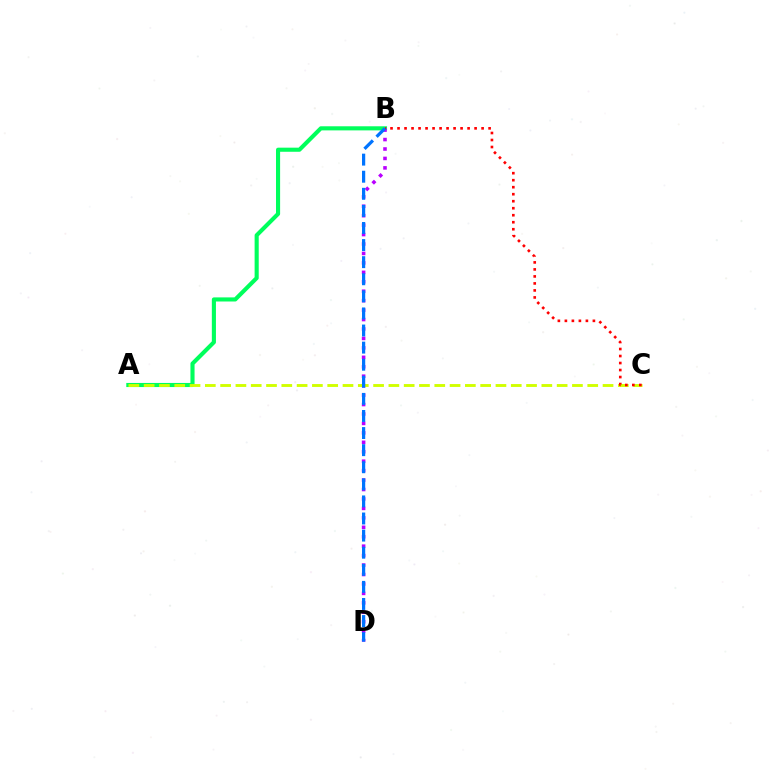{('A', 'B'): [{'color': '#00ff5c', 'line_style': 'solid', 'thickness': 2.96}], ('B', 'D'): [{'color': '#b900ff', 'line_style': 'dotted', 'thickness': 2.57}, {'color': '#0074ff', 'line_style': 'dashed', 'thickness': 2.32}], ('A', 'C'): [{'color': '#d1ff00', 'line_style': 'dashed', 'thickness': 2.08}], ('B', 'C'): [{'color': '#ff0000', 'line_style': 'dotted', 'thickness': 1.9}]}